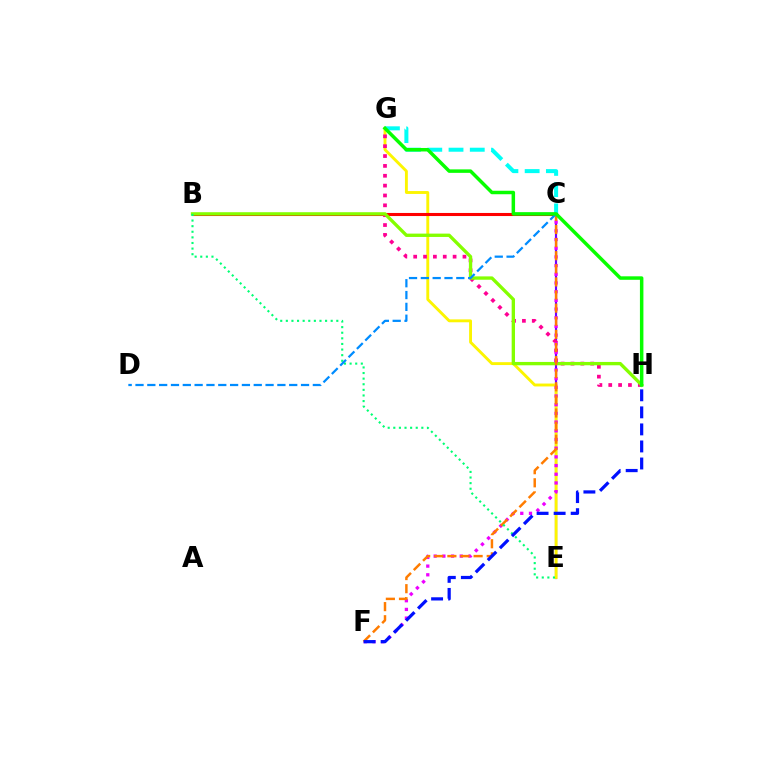{('C', 'E'): [{'color': '#7200ff', 'line_style': 'solid', 'thickness': 1.55}], ('E', 'G'): [{'color': '#fcf500', 'line_style': 'solid', 'thickness': 2.08}], ('C', 'G'): [{'color': '#00fff6', 'line_style': 'dashed', 'thickness': 2.89}], ('B', 'C'): [{'color': '#ff0000', 'line_style': 'solid', 'thickness': 2.21}], ('G', 'H'): [{'color': '#ff0094', 'line_style': 'dotted', 'thickness': 2.68}, {'color': '#08ff00', 'line_style': 'solid', 'thickness': 2.51}], ('B', 'H'): [{'color': '#84ff00', 'line_style': 'solid', 'thickness': 2.4}], ('C', 'F'): [{'color': '#ee00ff', 'line_style': 'dotted', 'thickness': 2.36}, {'color': '#ff7c00', 'line_style': 'dashed', 'thickness': 1.78}], ('B', 'E'): [{'color': '#00ff74', 'line_style': 'dotted', 'thickness': 1.52}], ('C', 'D'): [{'color': '#008cff', 'line_style': 'dashed', 'thickness': 1.61}], ('F', 'H'): [{'color': '#0010ff', 'line_style': 'dashed', 'thickness': 2.32}]}